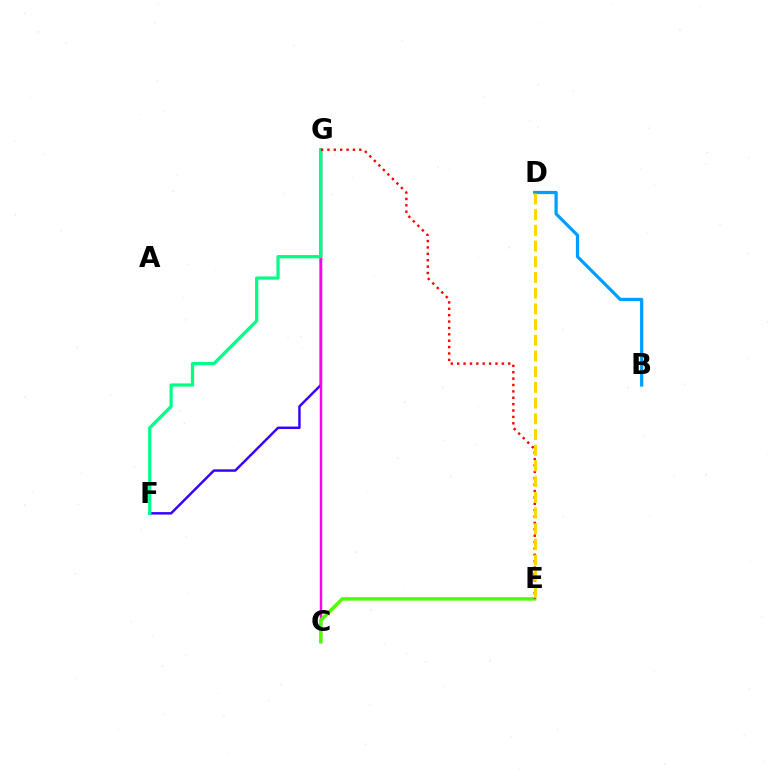{('B', 'D'): [{'color': '#009eff', 'line_style': 'solid', 'thickness': 2.32}], ('F', 'G'): [{'color': '#3700ff', 'line_style': 'solid', 'thickness': 1.77}, {'color': '#00ff86', 'line_style': 'solid', 'thickness': 2.31}], ('C', 'G'): [{'color': '#ff00ed', 'line_style': 'solid', 'thickness': 1.76}], ('C', 'E'): [{'color': '#4fff00', 'line_style': 'solid', 'thickness': 2.47}], ('E', 'G'): [{'color': '#ff0000', 'line_style': 'dotted', 'thickness': 1.73}], ('D', 'E'): [{'color': '#ffd500', 'line_style': 'dashed', 'thickness': 2.13}]}